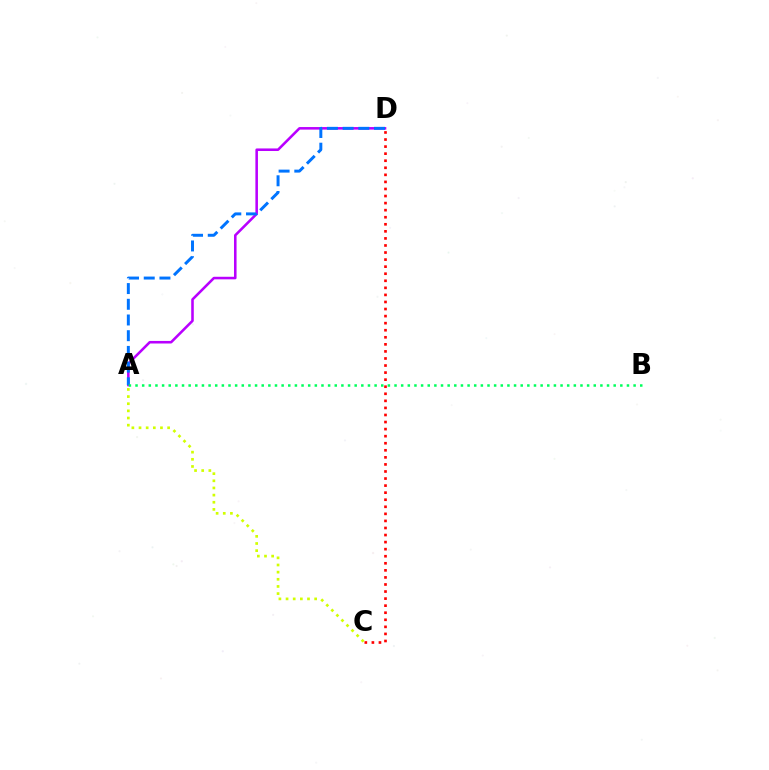{('A', 'D'): [{'color': '#b900ff', 'line_style': 'solid', 'thickness': 1.84}, {'color': '#0074ff', 'line_style': 'dashed', 'thickness': 2.13}], ('C', 'D'): [{'color': '#ff0000', 'line_style': 'dotted', 'thickness': 1.92}], ('A', 'B'): [{'color': '#00ff5c', 'line_style': 'dotted', 'thickness': 1.8}], ('A', 'C'): [{'color': '#d1ff00', 'line_style': 'dotted', 'thickness': 1.94}]}